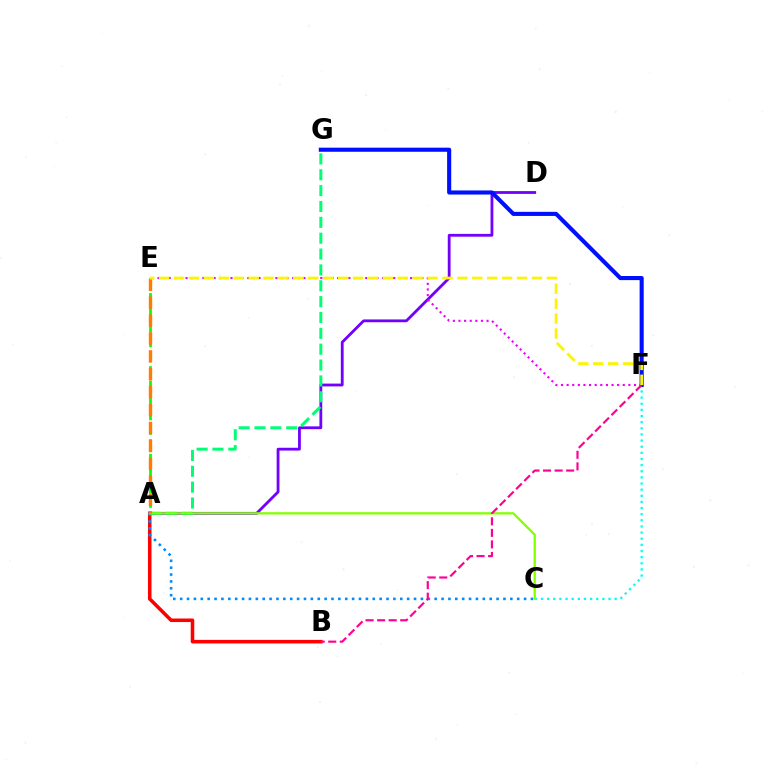{('C', 'F'): [{'color': '#00fff6', 'line_style': 'dotted', 'thickness': 1.67}], ('A', 'B'): [{'color': '#ff0000', 'line_style': 'solid', 'thickness': 2.55}], ('A', 'D'): [{'color': '#7200ff', 'line_style': 'solid', 'thickness': 2.02}], ('A', 'G'): [{'color': '#00ff74', 'line_style': 'dashed', 'thickness': 2.15}], ('A', 'E'): [{'color': '#08ff00', 'line_style': 'dashed', 'thickness': 1.98}, {'color': '#ff7c00', 'line_style': 'dashed', 'thickness': 2.43}], ('A', 'C'): [{'color': '#008cff', 'line_style': 'dotted', 'thickness': 1.87}, {'color': '#84ff00', 'line_style': 'solid', 'thickness': 1.65}], ('E', 'F'): [{'color': '#ee00ff', 'line_style': 'dotted', 'thickness': 1.53}, {'color': '#fcf500', 'line_style': 'dashed', 'thickness': 2.03}], ('F', 'G'): [{'color': '#0010ff', 'line_style': 'solid', 'thickness': 2.95}], ('B', 'F'): [{'color': '#ff0094', 'line_style': 'dashed', 'thickness': 1.57}]}